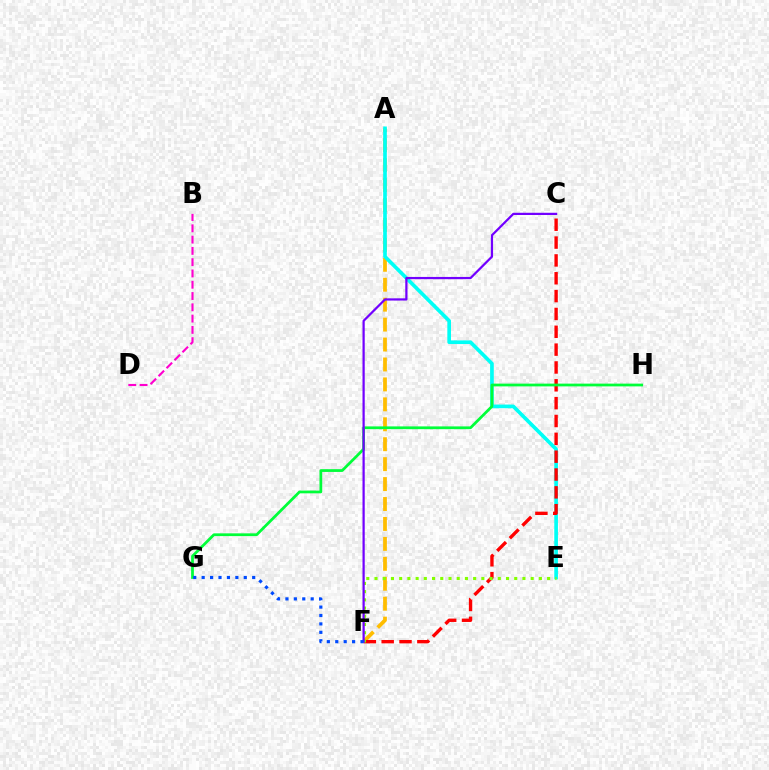{('A', 'F'): [{'color': '#ffbd00', 'line_style': 'dashed', 'thickness': 2.71}], ('A', 'E'): [{'color': '#00fff6', 'line_style': 'solid', 'thickness': 2.64}], ('C', 'F'): [{'color': '#ff0000', 'line_style': 'dashed', 'thickness': 2.42}, {'color': '#7200ff', 'line_style': 'solid', 'thickness': 1.61}], ('G', 'H'): [{'color': '#00ff39', 'line_style': 'solid', 'thickness': 1.98}], ('B', 'D'): [{'color': '#ff00cf', 'line_style': 'dashed', 'thickness': 1.53}], ('E', 'F'): [{'color': '#84ff00', 'line_style': 'dotted', 'thickness': 2.23}], ('F', 'G'): [{'color': '#004bff', 'line_style': 'dotted', 'thickness': 2.29}]}